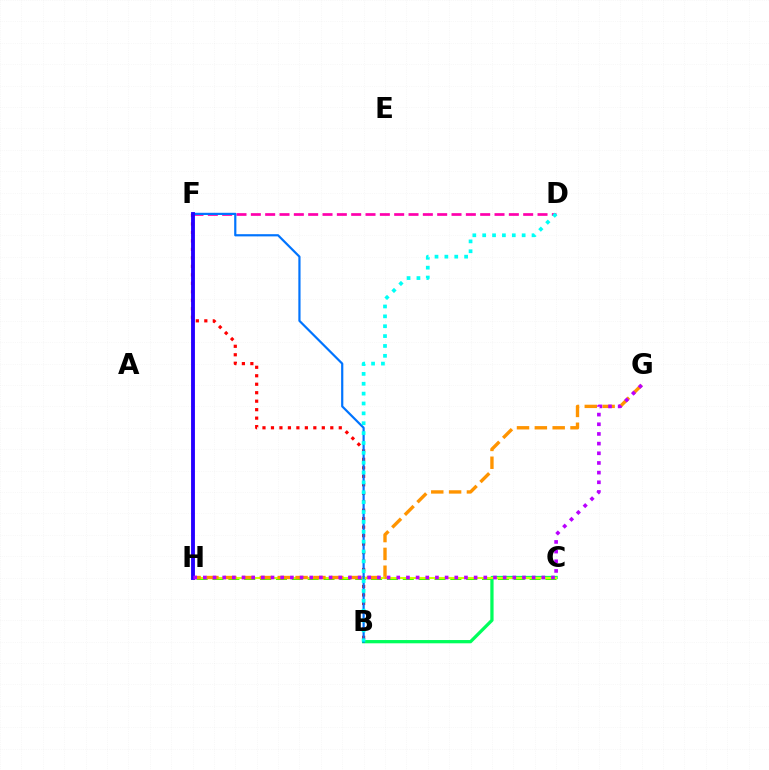{('B', 'F'): [{'color': '#ff0000', 'line_style': 'dotted', 'thickness': 2.3}, {'color': '#0074ff', 'line_style': 'solid', 'thickness': 1.58}], ('C', 'H'): [{'color': '#3dff00', 'line_style': 'dashed', 'thickness': 2.15}, {'color': '#d1ff00', 'line_style': 'solid', 'thickness': 1.5}], ('D', 'F'): [{'color': '#ff00ac', 'line_style': 'dashed', 'thickness': 1.95}], ('B', 'C'): [{'color': '#00ff5c', 'line_style': 'solid', 'thickness': 2.35}], ('G', 'H'): [{'color': '#ff9400', 'line_style': 'dashed', 'thickness': 2.42}, {'color': '#b900ff', 'line_style': 'dotted', 'thickness': 2.63}], ('B', 'D'): [{'color': '#00fff6', 'line_style': 'dotted', 'thickness': 2.68}], ('F', 'H'): [{'color': '#2500ff', 'line_style': 'solid', 'thickness': 2.78}]}